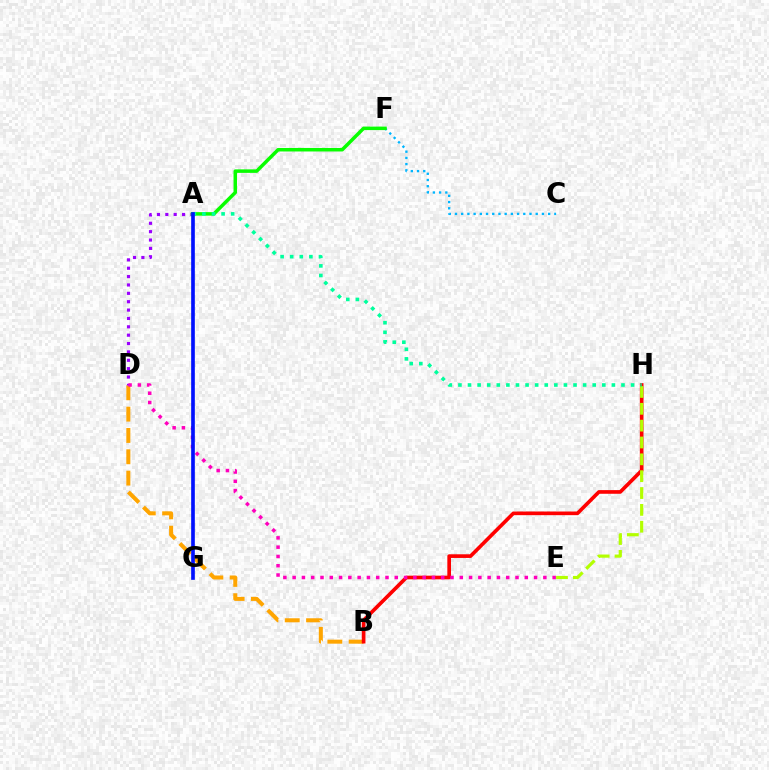{('B', 'D'): [{'color': '#ffa500', 'line_style': 'dashed', 'thickness': 2.9}], ('B', 'H'): [{'color': '#ff0000', 'line_style': 'solid', 'thickness': 2.63}], ('C', 'F'): [{'color': '#00b5ff', 'line_style': 'dotted', 'thickness': 1.69}], ('A', 'D'): [{'color': '#9b00ff', 'line_style': 'dotted', 'thickness': 2.27}], ('A', 'F'): [{'color': '#08ff00', 'line_style': 'solid', 'thickness': 2.52}], ('D', 'E'): [{'color': '#ff00bd', 'line_style': 'dotted', 'thickness': 2.52}], ('E', 'H'): [{'color': '#b3ff00', 'line_style': 'dashed', 'thickness': 2.29}], ('A', 'H'): [{'color': '#00ff9d', 'line_style': 'dotted', 'thickness': 2.61}], ('A', 'G'): [{'color': '#0010ff', 'line_style': 'solid', 'thickness': 2.63}]}